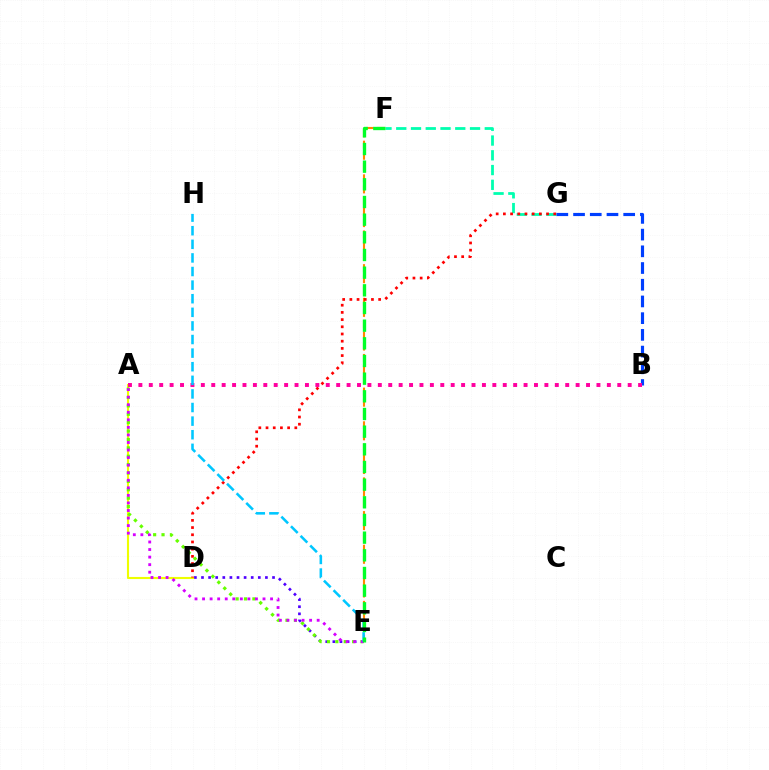{('E', 'F'): [{'color': '#ff8800', 'line_style': 'dashed', 'thickness': 1.52}, {'color': '#00ff27', 'line_style': 'dashed', 'thickness': 2.4}], ('F', 'G'): [{'color': '#00ffaf', 'line_style': 'dashed', 'thickness': 2.0}], ('D', 'E'): [{'color': '#4f00ff', 'line_style': 'dotted', 'thickness': 1.93}], ('A', 'D'): [{'color': '#eeff00', 'line_style': 'solid', 'thickness': 1.53}], ('D', 'G'): [{'color': '#ff0000', 'line_style': 'dotted', 'thickness': 1.96}], ('B', 'G'): [{'color': '#003fff', 'line_style': 'dashed', 'thickness': 2.27}], ('A', 'B'): [{'color': '#ff00a0', 'line_style': 'dotted', 'thickness': 2.83}], ('A', 'E'): [{'color': '#66ff00', 'line_style': 'dotted', 'thickness': 2.28}, {'color': '#d600ff', 'line_style': 'dotted', 'thickness': 2.05}], ('E', 'H'): [{'color': '#00c7ff', 'line_style': 'dashed', 'thickness': 1.85}]}